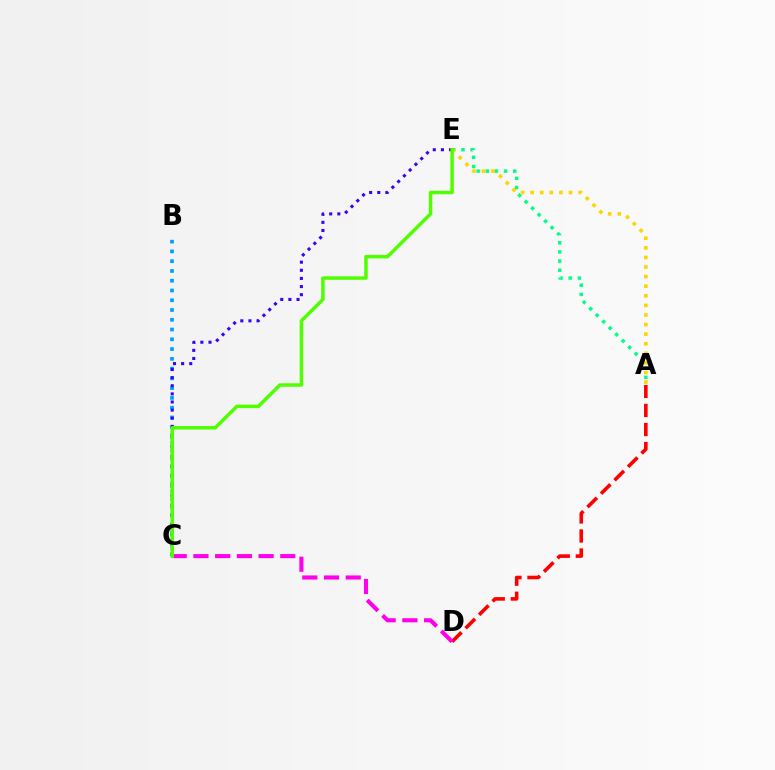{('A', 'E'): [{'color': '#00ff86', 'line_style': 'dotted', 'thickness': 2.49}, {'color': '#ffd500', 'line_style': 'dotted', 'thickness': 2.61}], ('B', 'C'): [{'color': '#009eff', 'line_style': 'dotted', 'thickness': 2.65}], ('A', 'D'): [{'color': '#ff0000', 'line_style': 'dashed', 'thickness': 2.59}], ('C', 'D'): [{'color': '#ff00ed', 'line_style': 'dashed', 'thickness': 2.95}], ('C', 'E'): [{'color': '#3700ff', 'line_style': 'dotted', 'thickness': 2.21}, {'color': '#4fff00', 'line_style': 'solid', 'thickness': 2.5}]}